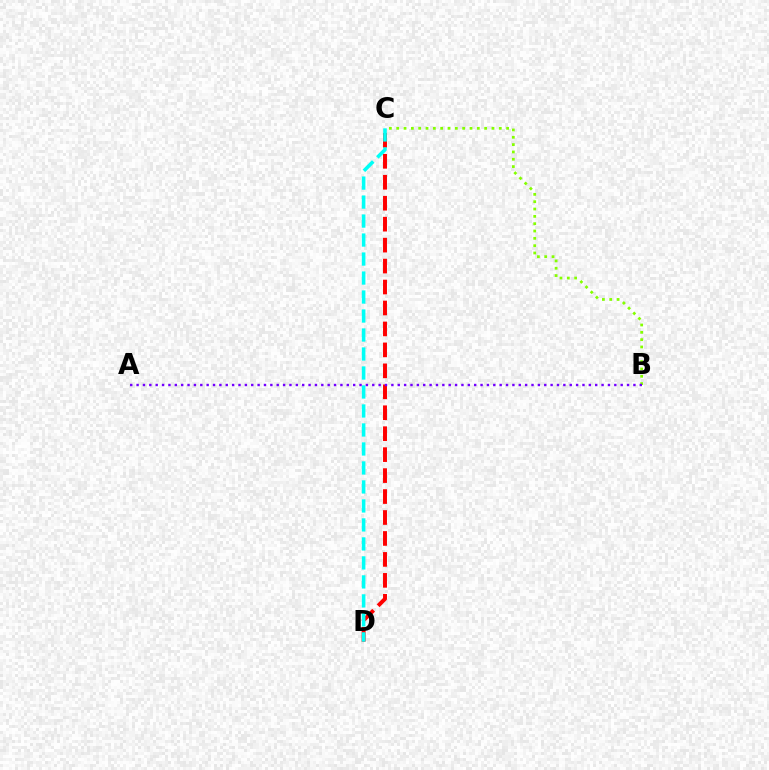{('C', 'D'): [{'color': '#ff0000', 'line_style': 'dashed', 'thickness': 2.85}, {'color': '#00fff6', 'line_style': 'dashed', 'thickness': 2.58}], ('B', 'C'): [{'color': '#84ff00', 'line_style': 'dotted', 'thickness': 1.99}], ('A', 'B'): [{'color': '#7200ff', 'line_style': 'dotted', 'thickness': 1.73}]}